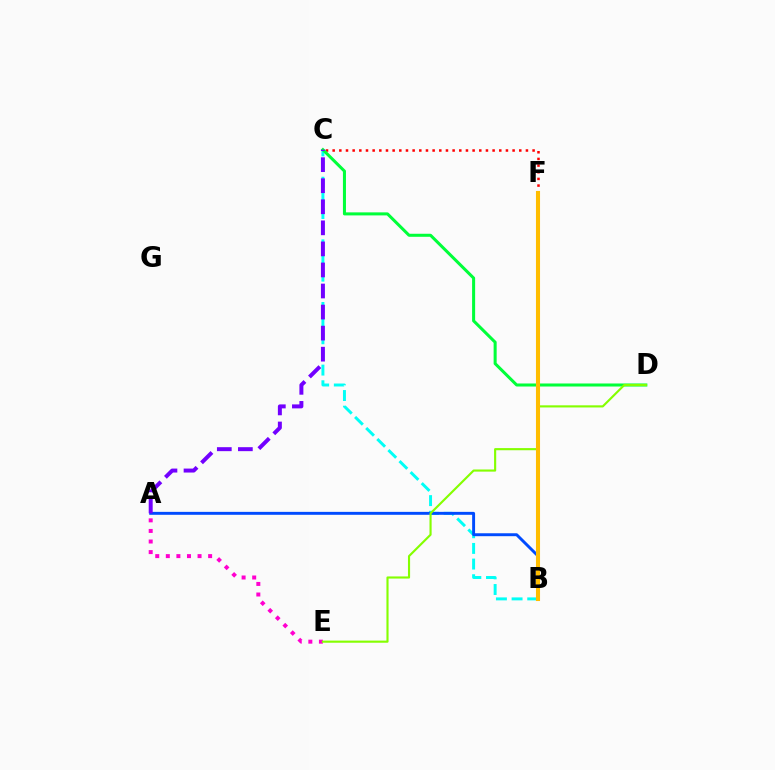{('C', 'F'): [{'color': '#ff0000', 'line_style': 'dotted', 'thickness': 1.81}], ('B', 'C'): [{'color': '#00fff6', 'line_style': 'dashed', 'thickness': 2.13}], ('A', 'E'): [{'color': '#ff00cf', 'line_style': 'dotted', 'thickness': 2.87}], ('C', 'D'): [{'color': '#00ff39', 'line_style': 'solid', 'thickness': 2.19}], ('A', 'B'): [{'color': '#004bff', 'line_style': 'solid', 'thickness': 2.11}], ('D', 'E'): [{'color': '#84ff00', 'line_style': 'solid', 'thickness': 1.54}], ('A', 'C'): [{'color': '#7200ff', 'line_style': 'dashed', 'thickness': 2.86}], ('B', 'F'): [{'color': '#ffbd00', 'line_style': 'solid', 'thickness': 2.94}]}